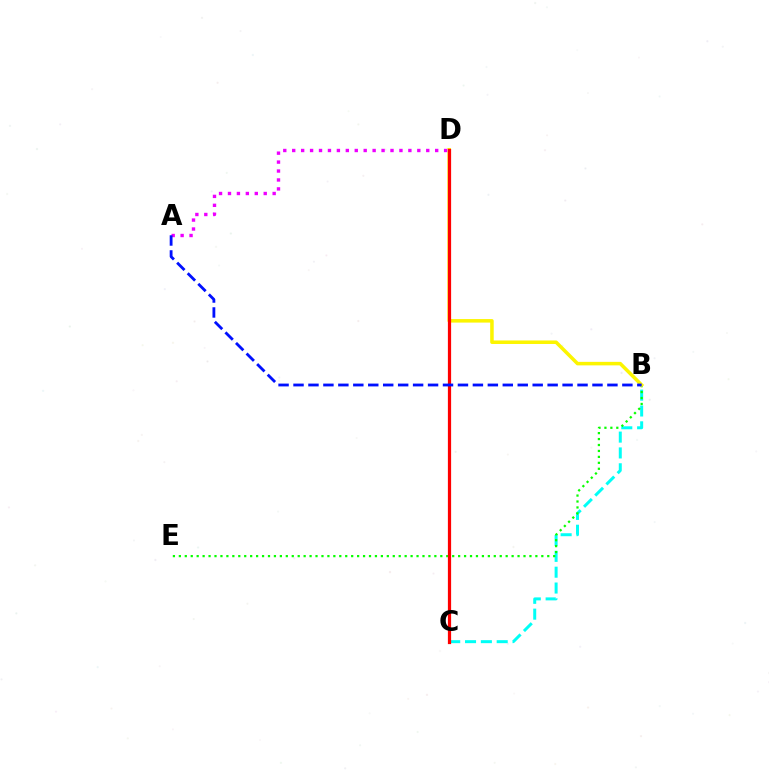{('B', 'C'): [{'color': '#00fff6', 'line_style': 'dashed', 'thickness': 2.15}], ('B', 'E'): [{'color': '#08ff00', 'line_style': 'dotted', 'thickness': 1.61}], ('B', 'D'): [{'color': '#fcf500', 'line_style': 'solid', 'thickness': 2.53}], ('C', 'D'): [{'color': '#ff0000', 'line_style': 'solid', 'thickness': 2.32}], ('A', 'D'): [{'color': '#ee00ff', 'line_style': 'dotted', 'thickness': 2.43}], ('A', 'B'): [{'color': '#0010ff', 'line_style': 'dashed', 'thickness': 2.03}]}